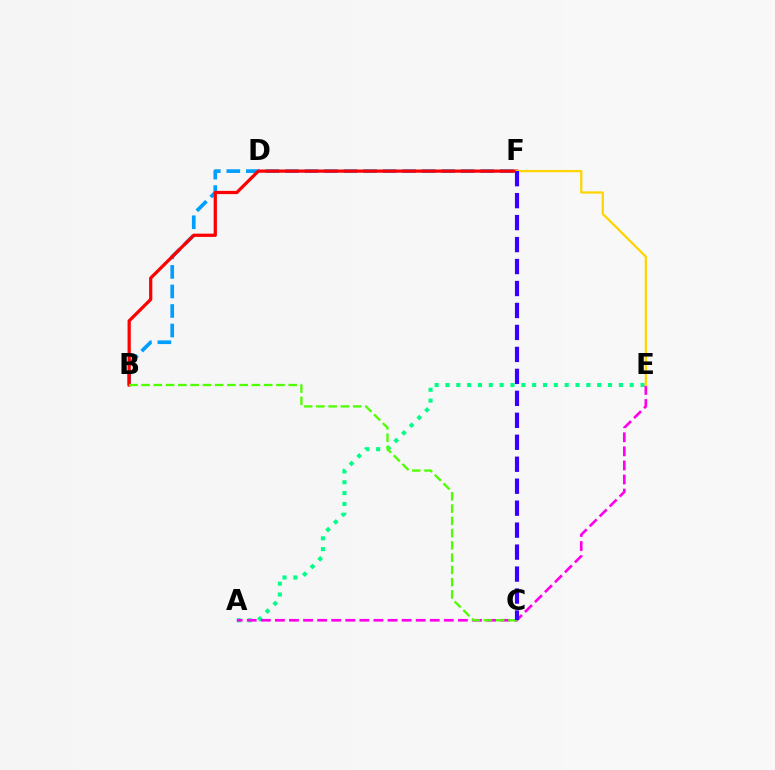{('A', 'E'): [{'color': '#00ff86', 'line_style': 'dotted', 'thickness': 2.94}, {'color': '#ff00ed', 'line_style': 'dashed', 'thickness': 1.91}], ('B', 'F'): [{'color': '#009eff', 'line_style': 'dashed', 'thickness': 2.65}, {'color': '#ff0000', 'line_style': 'solid', 'thickness': 2.33}], ('E', 'F'): [{'color': '#ffd500', 'line_style': 'solid', 'thickness': 1.63}], ('B', 'C'): [{'color': '#4fff00', 'line_style': 'dashed', 'thickness': 1.67}], ('C', 'F'): [{'color': '#3700ff', 'line_style': 'dashed', 'thickness': 2.98}]}